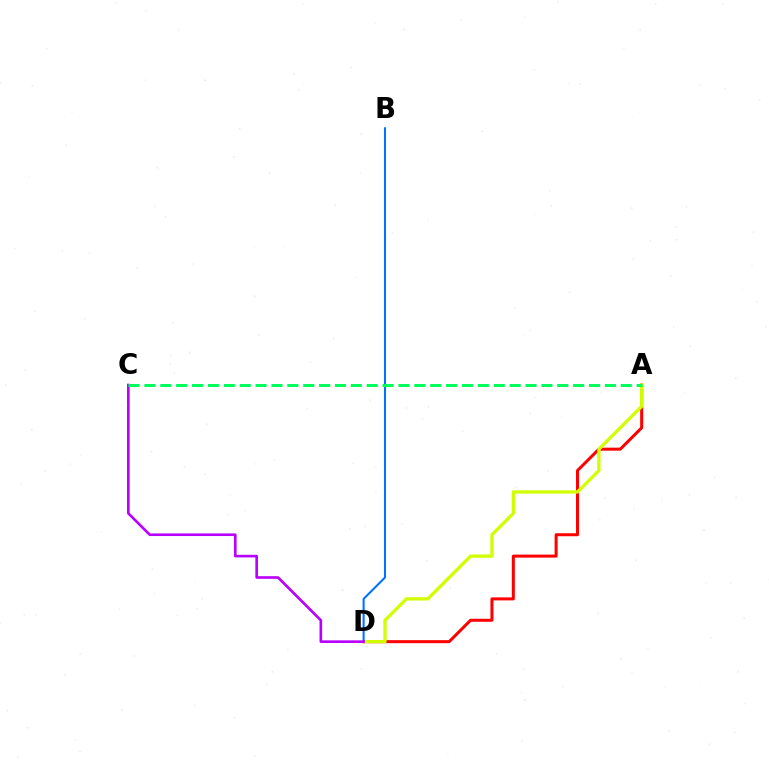{('A', 'D'): [{'color': '#ff0000', 'line_style': 'solid', 'thickness': 2.17}, {'color': '#d1ff00', 'line_style': 'solid', 'thickness': 2.36}], ('B', 'D'): [{'color': '#0074ff', 'line_style': 'solid', 'thickness': 1.5}], ('C', 'D'): [{'color': '#b900ff', 'line_style': 'solid', 'thickness': 1.9}], ('A', 'C'): [{'color': '#00ff5c', 'line_style': 'dashed', 'thickness': 2.16}]}